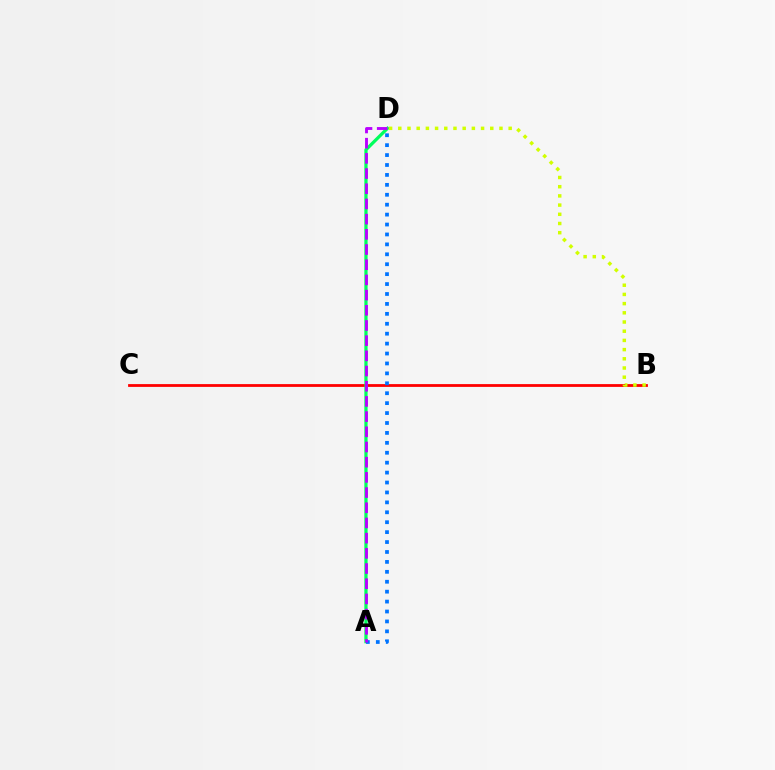{('B', 'C'): [{'color': '#ff0000', 'line_style': 'solid', 'thickness': 2.01}], ('A', 'D'): [{'color': '#00ff5c', 'line_style': 'solid', 'thickness': 2.33}, {'color': '#0074ff', 'line_style': 'dotted', 'thickness': 2.7}, {'color': '#b900ff', 'line_style': 'dashed', 'thickness': 2.06}], ('B', 'D'): [{'color': '#d1ff00', 'line_style': 'dotted', 'thickness': 2.5}]}